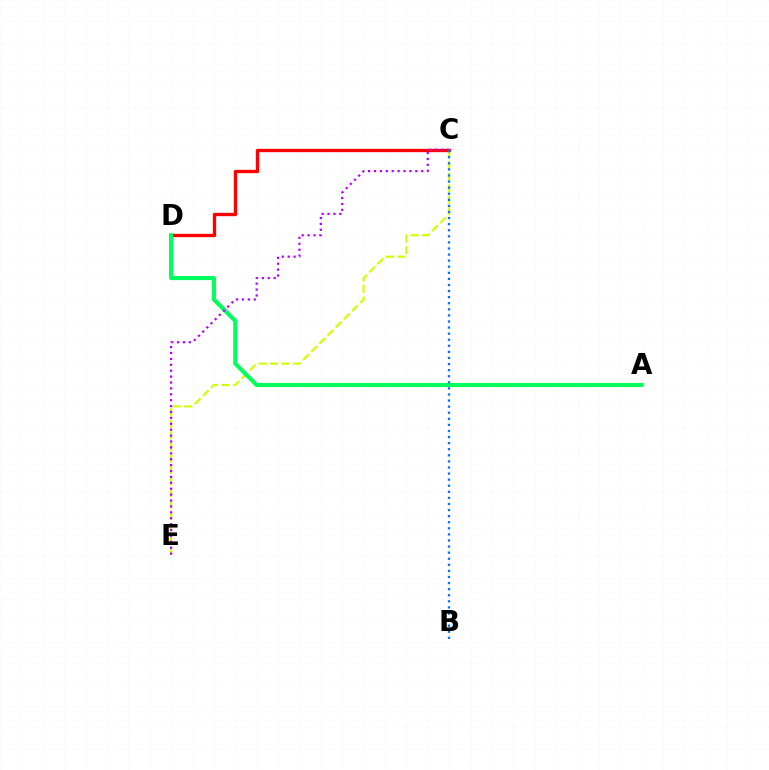{('C', 'D'): [{'color': '#ff0000', 'line_style': 'solid', 'thickness': 2.4}], ('C', 'E'): [{'color': '#d1ff00', 'line_style': 'dashed', 'thickness': 1.56}, {'color': '#b900ff', 'line_style': 'dotted', 'thickness': 1.6}], ('A', 'D'): [{'color': '#00ff5c', 'line_style': 'solid', 'thickness': 2.96}], ('B', 'C'): [{'color': '#0074ff', 'line_style': 'dotted', 'thickness': 1.65}]}